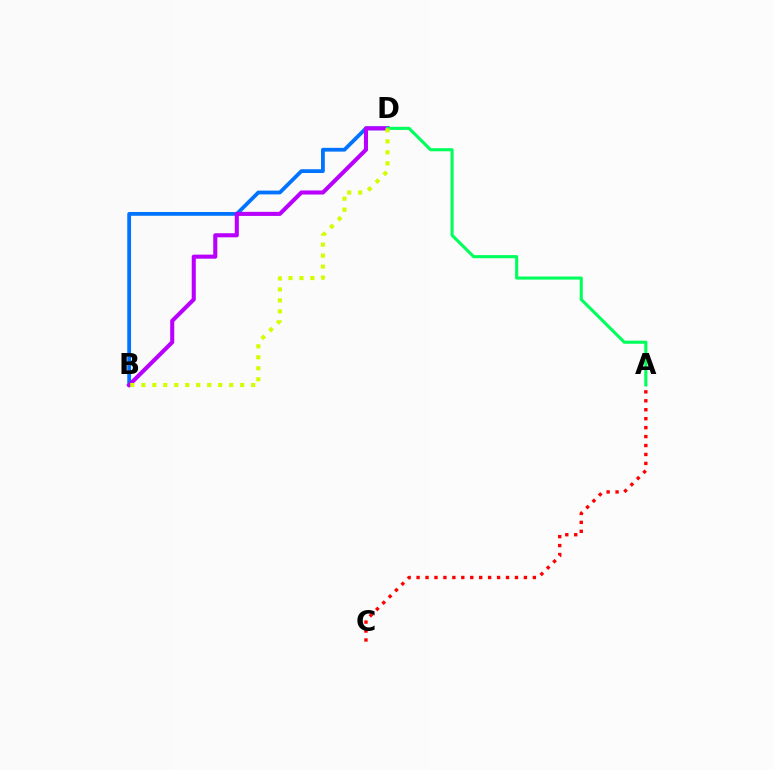{('B', 'D'): [{'color': '#0074ff', 'line_style': 'solid', 'thickness': 2.72}, {'color': '#b900ff', 'line_style': 'solid', 'thickness': 2.93}, {'color': '#d1ff00', 'line_style': 'dotted', 'thickness': 2.98}], ('A', 'D'): [{'color': '#00ff5c', 'line_style': 'solid', 'thickness': 2.23}], ('A', 'C'): [{'color': '#ff0000', 'line_style': 'dotted', 'thickness': 2.43}]}